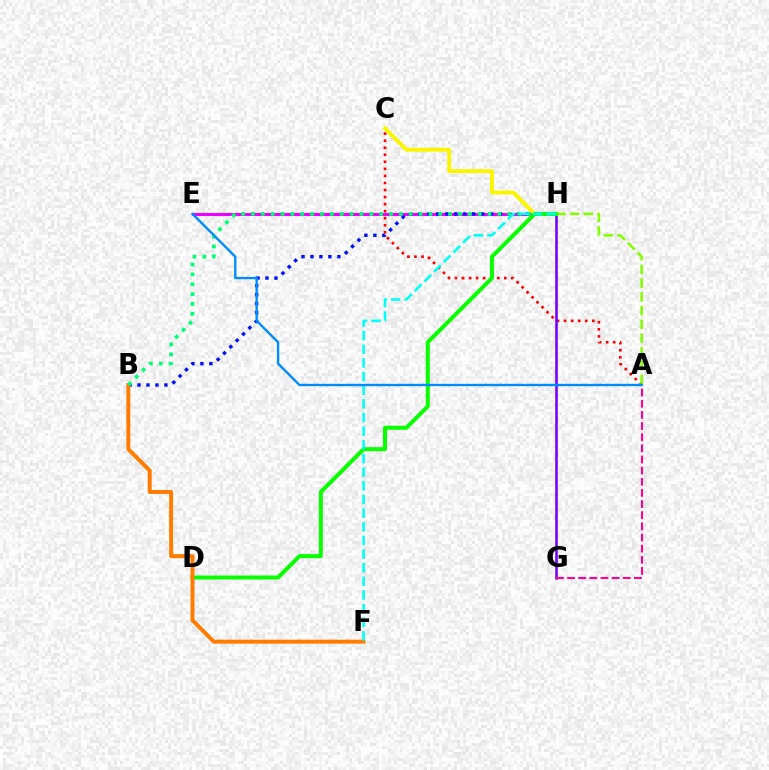{('A', 'C'): [{'color': '#ff0000', 'line_style': 'dotted', 'thickness': 1.92}], ('G', 'H'): [{'color': '#7200ff', 'line_style': 'solid', 'thickness': 1.84}], ('E', 'H'): [{'color': '#ee00ff', 'line_style': 'solid', 'thickness': 2.21}], ('C', 'H'): [{'color': '#fcf500', 'line_style': 'solid', 'thickness': 2.79}], ('A', 'H'): [{'color': '#84ff00', 'line_style': 'dashed', 'thickness': 1.87}], ('B', 'H'): [{'color': '#0010ff', 'line_style': 'dotted', 'thickness': 2.44}, {'color': '#00ff74', 'line_style': 'dotted', 'thickness': 2.68}], ('D', 'H'): [{'color': '#08ff00', 'line_style': 'solid', 'thickness': 2.87}], ('B', 'F'): [{'color': '#ff7c00', 'line_style': 'solid', 'thickness': 2.85}], ('F', 'H'): [{'color': '#00fff6', 'line_style': 'dashed', 'thickness': 1.85}], ('A', 'G'): [{'color': '#ff0094', 'line_style': 'dashed', 'thickness': 1.51}], ('A', 'E'): [{'color': '#008cff', 'line_style': 'solid', 'thickness': 1.7}]}